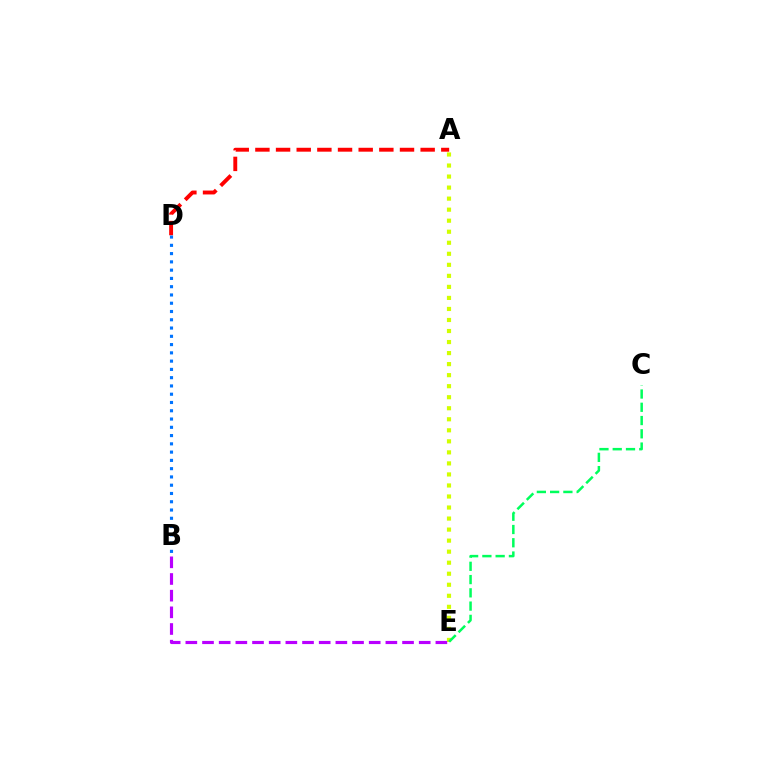{('A', 'E'): [{'color': '#d1ff00', 'line_style': 'dotted', 'thickness': 3.0}], ('B', 'E'): [{'color': '#b900ff', 'line_style': 'dashed', 'thickness': 2.26}], ('A', 'D'): [{'color': '#ff0000', 'line_style': 'dashed', 'thickness': 2.81}], ('B', 'D'): [{'color': '#0074ff', 'line_style': 'dotted', 'thickness': 2.25}], ('C', 'E'): [{'color': '#00ff5c', 'line_style': 'dashed', 'thickness': 1.8}]}